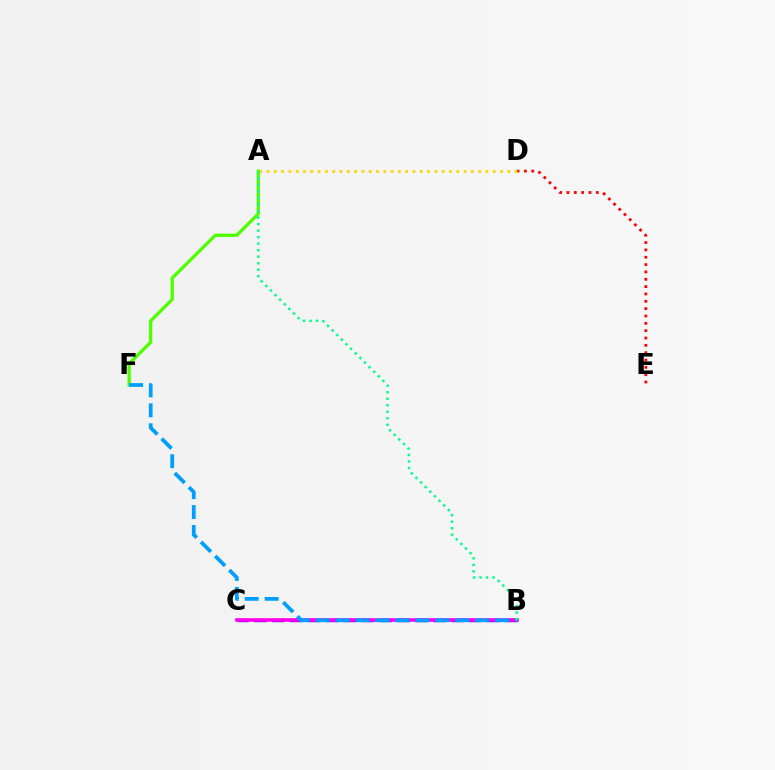{('D', 'E'): [{'color': '#ff0000', 'line_style': 'dotted', 'thickness': 1.99}], ('B', 'C'): [{'color': '#3700ff', 'line_style': 'dashed', 'thickness': 2.43}, {'color': '#ff00ed', 'line_style': 'solid', 'thickness': 2.57}], ('A', 'F'): [{'color': '#4fff00', 'line_style': 'solid', 'thickness': 2.37}], ('A', 'D'): [{'color': '#ffd500', 'line_style': 'dotted', 'thickness': 1.98}], ('B', 'F'): [{'color': '#009eff', 'line_style': 'dashed', 'thickness': 2.71}], ('A', 'B'): [{'color': '#00ff86', 'line_style': 'dotted', 'thickness': 1.77}]}